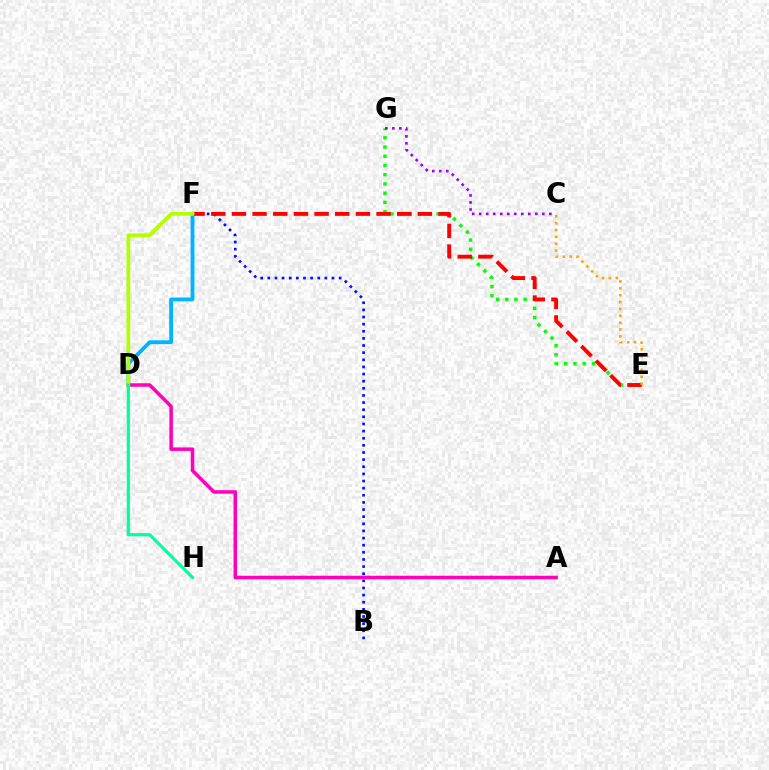{('E', 'G'): [{'color': '#08ff00', 'line_style': 'dotted', 'thickness': 2.51}], ('B', 'F'): [{'color': '#0010ff', 'line_style': 'dotted', 'thickness': 1.94}], ('D', 'F'): [{'color': '#00b5ff', 'line_style': 'solid', 'thickness': 2.75}, {'color': '#b3ff00', 'line_style': 'solid', 'thickness': 2.67}], ('A', 'D'): [{'color': '#ff00bd', 'line_style': 'solid', 'thickness': 2.53}], ('C', 'G'): [{'color': '#9b00ff', 'line_style': 'dotted', 'thickness': 1.91}], ('E', 'F'): [{'color': '#ff0000', 'line_style': 'dashed', 'thickness': 2.81}], ('C', 'E'): [{'color': '#ffa500', 'line_style': 'dotted', 'thickness': 1.87}], ('D', 'H'): [{'color': '#00ff9d', 'line_style': 'solid', 'thickness': 2.29}]}